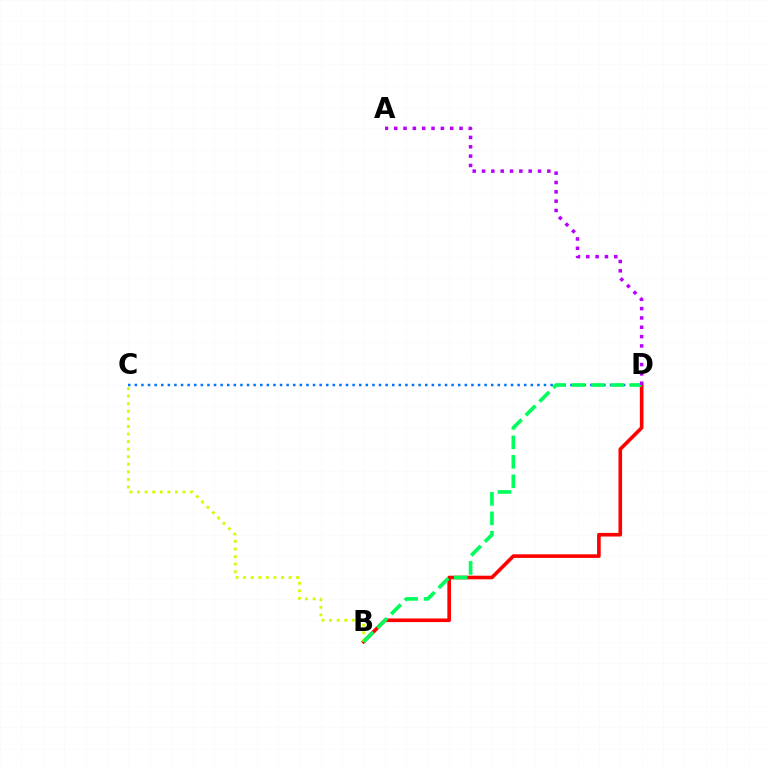{('C', 'D'): [{'color': '#0074ff', 'line_style': 'dotted', 'thickness': 1.79}], ('B', 'D'): [{'color': '#ff0000', 'line_style': 'solid', 'thickness': 2.6}, {'color': '#00ff5c', 'line_style': 'dashed', 'thickness': 2.65}], ('B', 'C'): [{'color': '#d1ff00', 'line_style': 'dotted', 'thickness': 2.06}], ('A', 'D'): [{'color': '#b900ff', 'line_style': 'dotted', 'thickness': 2.53}]}